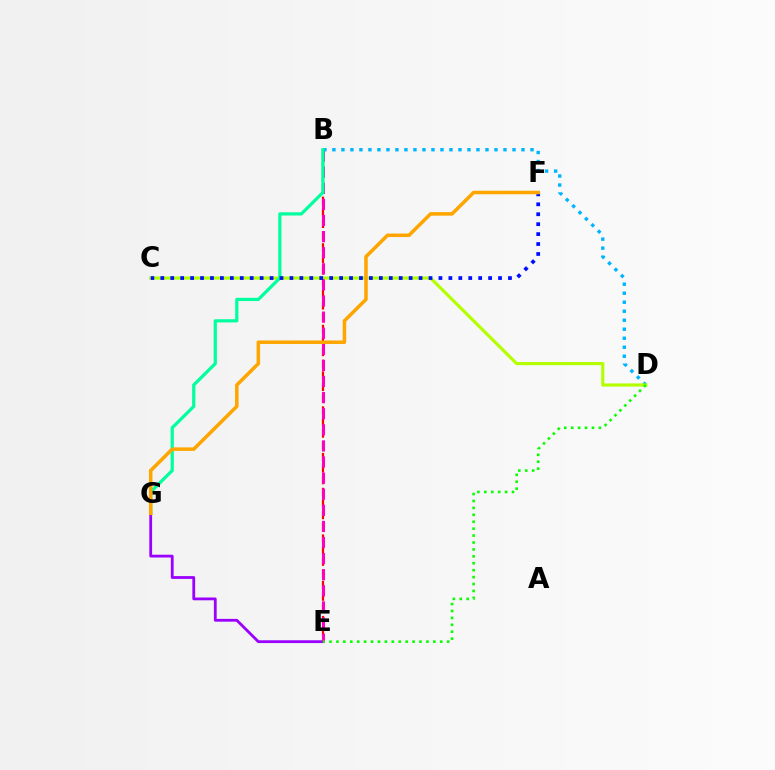{('B', 'E'): [{'color': '#ff0000', 'line_style': 'dashed', 'thickness': 1.58}, {'color': '#ff00bd', 'line_style': 'dashed', 'thickness': 2.19}], ('B', 'D'): [{'color': '#00b5ff', 'line_style': 'dotted', 'thickness': 2.45}], ('E', 'G'): [{'color': '#9b00ff', 'line_style': 'solid', 'thickness': 2.02}], ('C', 'D'): [{'color': '#b3ff00', 'line_style': 'solid', 'thickness': 2.27}], ('B', 'G'): [{'color': '#00ff9d', 'line_style': 'solid', 'thickness': 2.31}], ('D', 'E'): [{'color': '#08ff00', 'line_style': 'dotted', 'thickness': 1.88}], ('C', 'F'): [{'color': '#0010ff', 'line_style': 'dotted', 'thickness': 2.7}], ('F', 'G'): [{'color': '#ffa500', 'line_style': 'solid', 'thickness': 2.54}]}